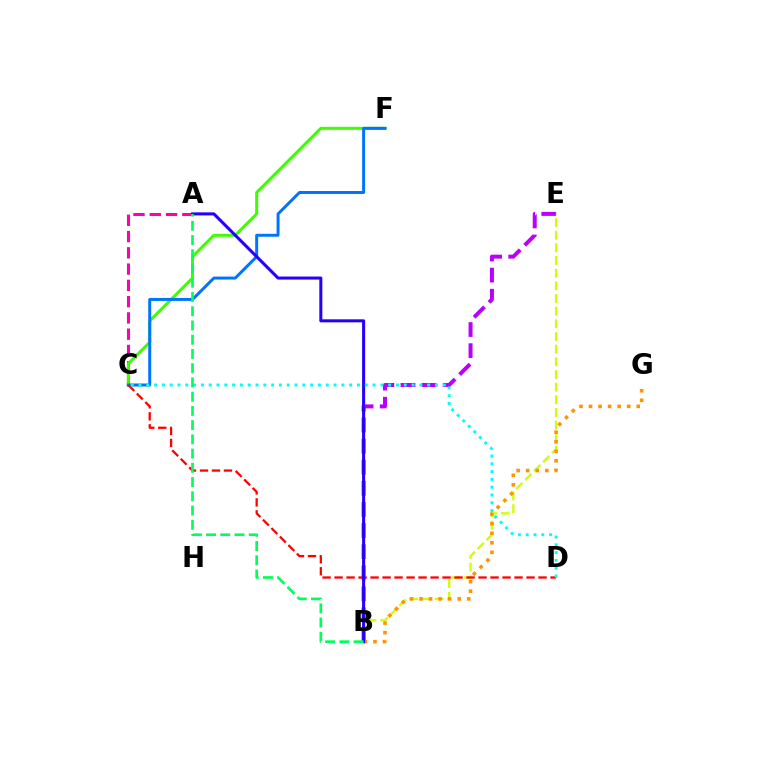{('A', 'C'): [{'color': '#ff00ac', 'line_style': 'dashed', 'thickness': 2.21}], ('C', 'F'): [{'color': '#3dff00', 'line_style': 'solid', 'thickness': 2.16}, {'color': '#0074ff', 'line_style': 'solid', 'thickness': 2.14}], ('B', 'E'): [{'color': '#b900ff', 'line_style': 'dashed', 'thickness': 2.87}, {'color': '#d1ff00', 'line_style': 'dashed', 'thickness': 1.72}], ('C', 'D'): [{'color': '#ff0000', 'line_style': 'dashed', 'thickness': 1.63}, {'color': '#00fff6', 'line_style': 'dotted', 'thickness': 2.12}], ('B', 'G'): [{'color': '#ff9400', 'line_style': 'dotted', 'thickness': 2.59}], ('A', 'B'): [{'color': '#2500ff', 'line_style': 'solid', 'thickness': 2.19}, {'color': '#00ff5c', 'line_style': 'dashed', 'thickness': 1.93}]}